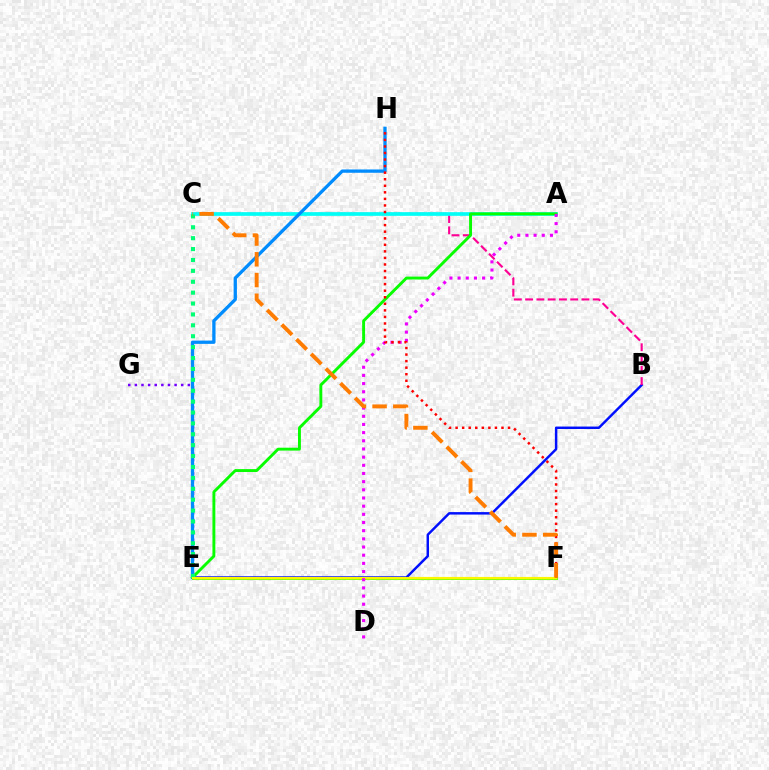{('B', 'E'): [{'color': '#0010ff', 'line_style': 'solid', 'thickness': 1.77}], ('B', 'C'): [{'color': '#ff0094', 'line_style': 'dashed', 'thickness': 1.53}], ('E', 'G'): [{'color': '#7200ff', 'line_style': 'dotted', 'thickness': 1.8}], ('A', 'C'): [{'color': '#00fff6', 'line_style': 'solid', 'thickness': 2.65}], ('E', 'F'): [{'color': '#84ff00', 'line_style': 'solid', 'thickness': 2.11}, {'color': '#fcf500', 'line_style': 'solid', 'thickness': 1.53}], ('E', 'H'): [{'color': '#008cff', 'line_style': 'solid', 'thickness': 2.37}], ('A', 'E'): [{'color': '#08ff00', 'line_style': 'solid', 'thickness': 2.09}], ('C', 'E'): [{'color': '#00ff74', 'line_style': 'dotted', 'thickness': 2.96}], ('A', 'D'): [{'color': '#ee00ff', 'line_style': 'dotted', 'thickness': 2.22}], ('F', 'H'): [{'color': '#ff0000', 'line_style': 'dotted', 'thickness': 1.78}], ('C', 'F'): [{'color': '#ff7c00', 'line_style': 'dashed', 'thickness': 2.82}]}